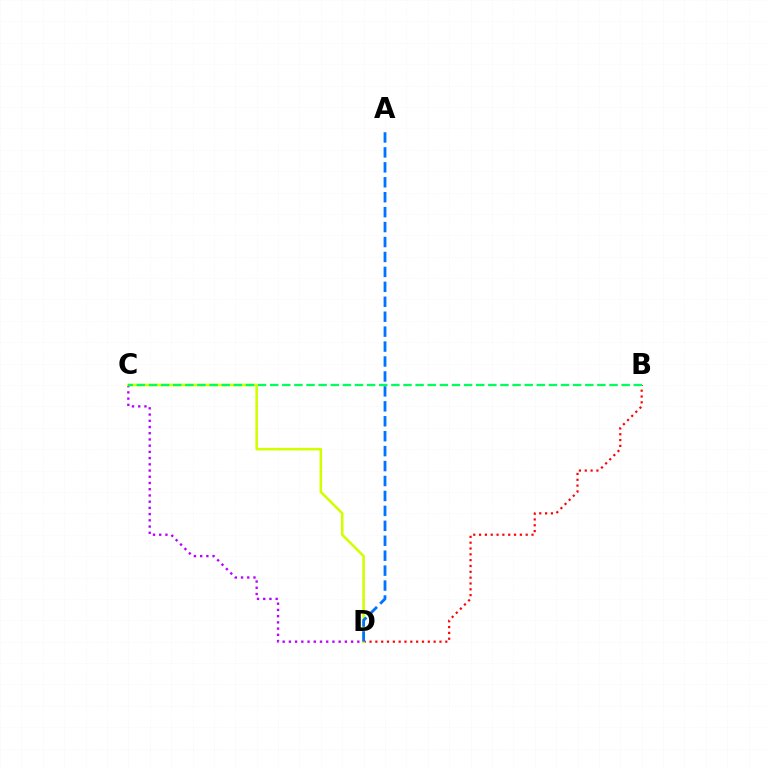{('C', 'D'): [{'color': '#b900ff', 'line_style': 'dotted', 'thickness': 1.69}, {'color': '#d1ff00', 'line_style': 'solid', 'thickness': 1.85}], ('B', 'D'): [{'color': '#ff0000', 'line_style': 'dotted', 'thickness': 1.58}], ('A', 'D'): [{'color': '#0074ff', 'line_style': 'dashed', 'thickness': 2.03}], ('B', 'C'): [{'color': '#00ff5c', 'line_style': 'dashed', 'thickness': 1.65}]}